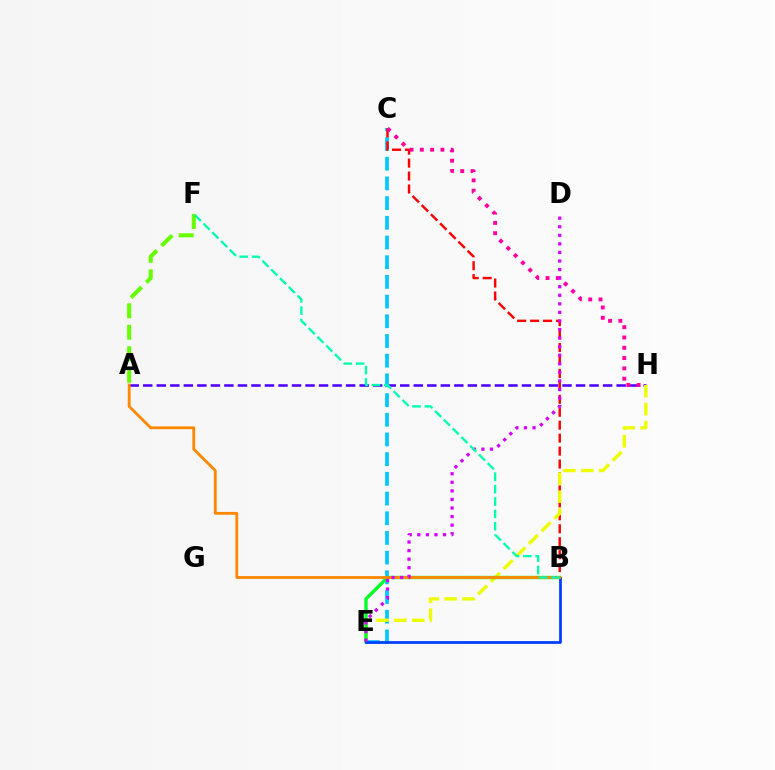{('A', 'H'): [{'color': '#4f00ff', 'line_style': 'dashed', 'thickness': 1.84}], ('C', 'E'): [{'color': '#00c7ff', 'line_style': 'dashed', 'thickness': 2.68}], ('B', 'C'): [{'color': '#ff0000', 'line_style': 'dashed', 'thickness': 1.76}], ('E', 'H'): [{'color': '#eeff00', 'line_style': 'dashed', 'thickness': 2.43}], ('C', 'H'): [{'color': '#ff00a0', 'line_style': 'dotted', 'thickness': 2.8}], ('B', 'E'): [{'color': '#00ff27', 'line_style': 'solid', 'thickness': 2.42}, {'color': '#003fff', 'line_style': 'solid', 'thickness': 1.98}], ('A', 'F'): [{'color': '#66ff00', 'line_style': 'dashed', 'thickness': 2.92}], ('A', 'B'): [{'color': '#ff8800', 'line_style': 'solid', 'thickness': 2.03}], ('D', 'E'): [{'color': '#d600ff', 'line_style': 'dotted', 'thickness': 2.33}], ('B', 'F'): [{'color': '#00ffaf', 'line_style': 'dashed', 'thickness': 1.68}]}